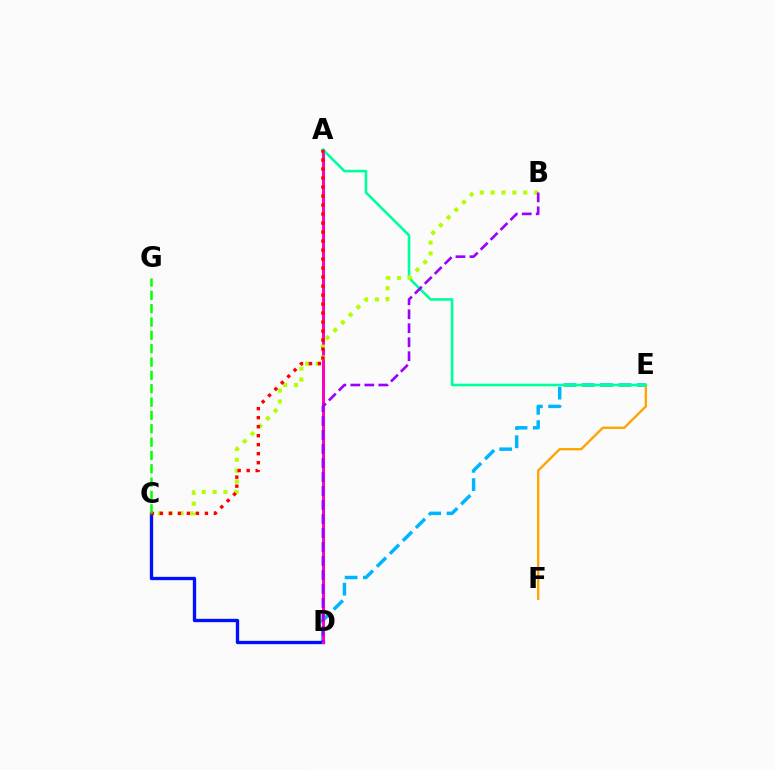{('D', 'E'): [{'color': '#00b5ff', 'line_style': 'dashed', 'thickness': 2.49}], ('C', 'D'): [{'color': '#0010ff', 'line_style': 'solid', 'thickness': 2.39}], ('A', 'D'): [{'color': '#ff00bd', 'line_style': 'solid', 'thickness': 2.18}], ('E', 'F'): [{'color': '#ffa500', 'line_style': 'solid', 'thickness': 1.71}], ('A', 'E'): [{'color': '#00ff9d', 'line_style': 'solid', 'thickness': 1.9}], ('B', 'C'): [{'color': '#b3ff00', 'line_style': 'dotted', 'thickness': 2.96}], ('A', 'C'): [{'color': '#ff0000', 'line_style': 'dotted', 'thickness': 2.45}], ('B', 'D'): [{'color': '#9b00ff', 'line_style': 'dashed', 'thickness': 1.9}], ('C', 'G'): [{'color': '#08ff00', 'line_style': 'dashed', 'thickness': 1.81}]}